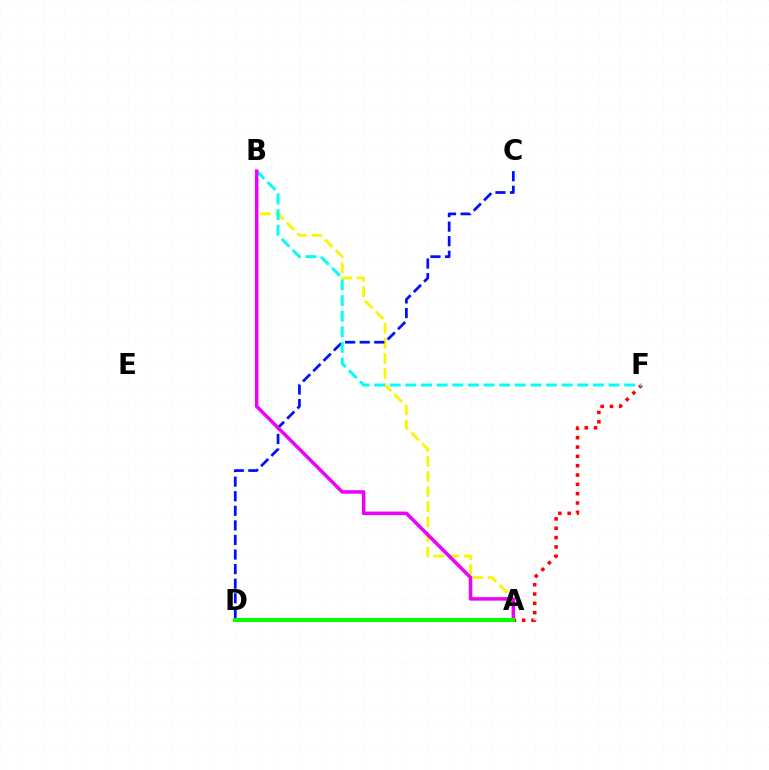{('A', 'F'): [{'color': '#ff0000', 'line_style': 'dotted', 'thickness': 2.53}], ('A', 'B'): [{'color': '#fcf500', 'line_style': 'dashed', 'thickness': 2.05}, {'color': '#ee00ff', 'line_style': 'solid', 'thickness': 2.53}], ('C', 'D'): [{'color': '#0010ff', 'line_style': 'dashed', 'thickness': 1.98}], ('B', 'F'): [{'color': '#00fff6', 'line_style': 'dashed', 'thickness': 2.12}], ('A', 'D'): [{'color': '#08ff00', 'line_style': 'solid', 'thickness': 2.92}]}